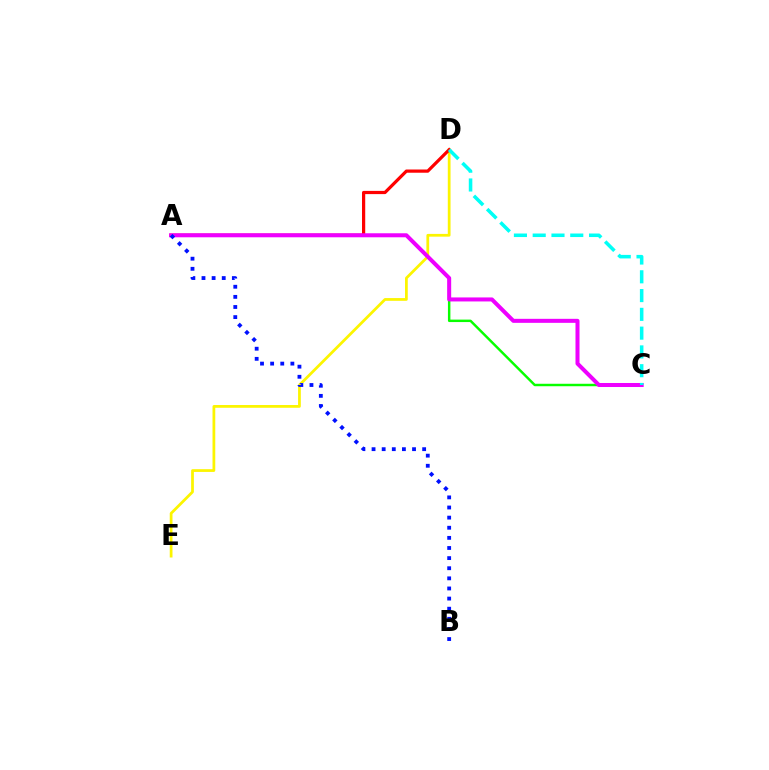{('D', 'E'): [{'color': '#fcf500', 'line_style': 'solid', 'thickness': 1.98}], ('A', 'C'): [{'color': '#08ff00', 'line_style': 'solid', 'thickness': 1.77}, {'color': '#ee00ff', 'line_style': 'solid', 'thickness': 2.89}], ('A', 'D'): [{'color': '#ff0000', 'line_style': 'solid', 'thickness': 2.32}], ('A', 'B'): [{'color': '#0010ff', 'line_style': 'dotted', 'thickness': 2.75}], ('C', 'D'): [{'color': '#00fff6', 'line_style': 'dashed', 'thickness': 2.55}]}